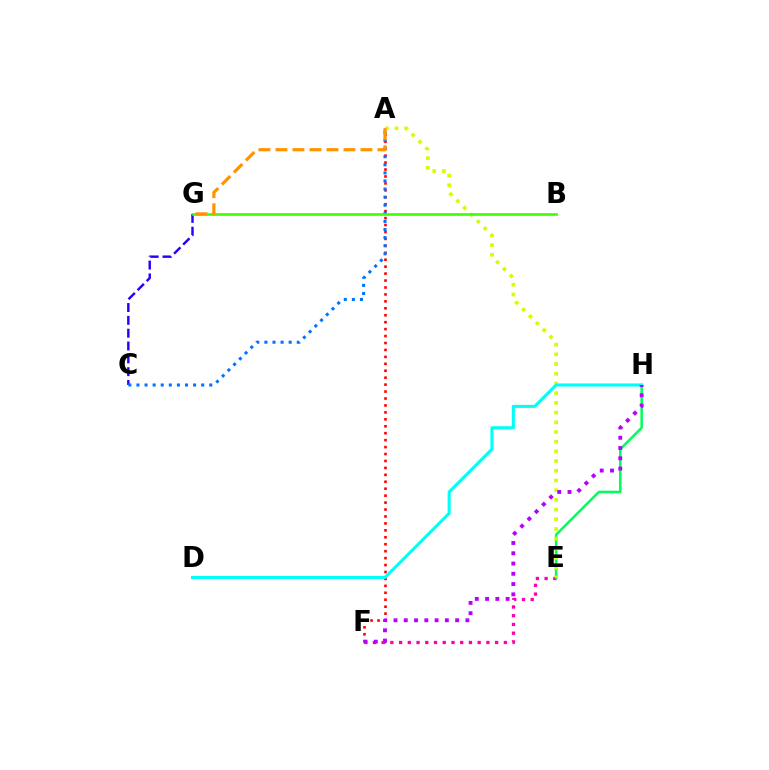{('C', 'G'): [{'color': '#2500ff', 'line_style': 'dashed', 'thickness': 1.74}], ('A', 'F'): [{'color': '#ff0000', 'line_style': 'dotted', 'thickness': 1.89}], ('E', 'F'): [{'color': '#ff00ac', 'line_style': 'dotted', 'thickness': 2.37}], ('E', 'H'): [{'color': '#00ff5c', 'line_style': 'solid', 'thickness': 1.83}], ('A', 'E'): [{'color': '#d1ff00', 'line_style': 'dotted', 'thickness': 2.64}], ('A', 'C'): [{'color': '#0074ff', 'line_style': 'dotted', 'thickness': 2.2}], ('B', 'G'): [{'color': '#3dff00', 'line_style': 'solid', 'thickness': 1.88}], ('A', 'G'): [{'color': '#ff9400', 'line_style': 'dashed', 'thickness': 2.31}], ('D', 'H'): [{'color': '#00fff6', 'line_style': 'solid', 'thickness': 2.21}], ('F', 'H'): [{'color': '#b900ff', 'line_style': 'dotted', 'thickness': 2.79}]}